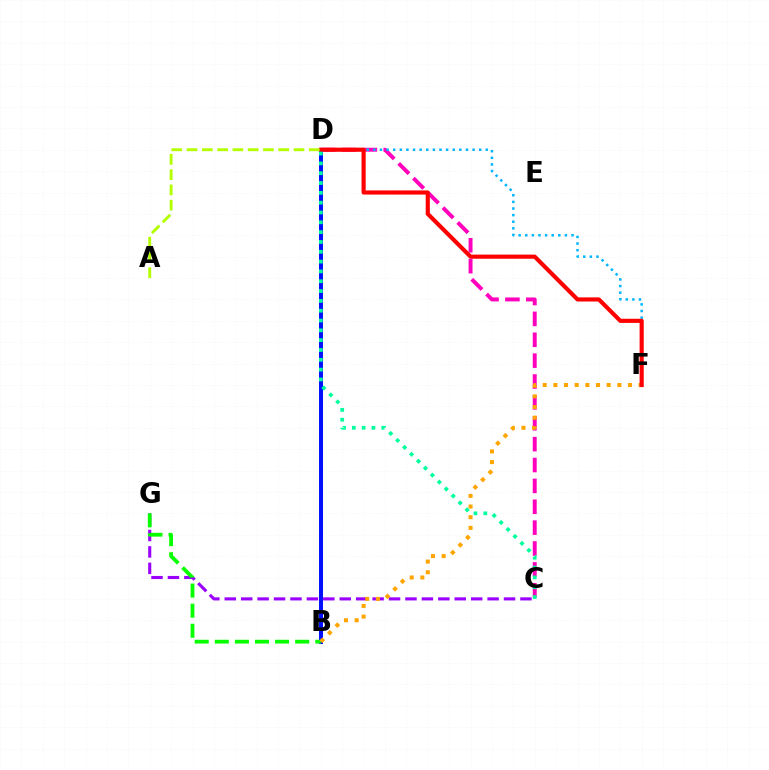{('C', 'G'): [{'color': '#9b00ff', 'line_style': 'dashed', 'thickness': 2.23}], ('C', 'D'): [{'color': '#ff00bd', 'line_style': 'dashed', 'thickness': 2.84}, {'color': '#00ff9d', 'line_style': 'dotted', 'thickness': 2.67}], ('D', 'F'): [{'color': '#00b5ff', 'line_style': 'dotted', 'thickness': 1.8}, {'color': '#ff0000', 'line_style': 'solid', 'thickness': 2.98}], ('B', 'D'): [{'color': '#0010ff', 'line_style': 'solid', 'thickness': 2.86}], ('B', 'G'): [{'color': '#08ff00', 'line_style': 'dashed', 'thickness': 2.73}], ('B', 'F'): [{'color': '#ffa500', 'line_style': 'dotted', 'thickness': 2.9}], ('A', 'D'): [{'color': '#b3ff00', 'line_style': 'dashed', 'thickness': 2.08}]}